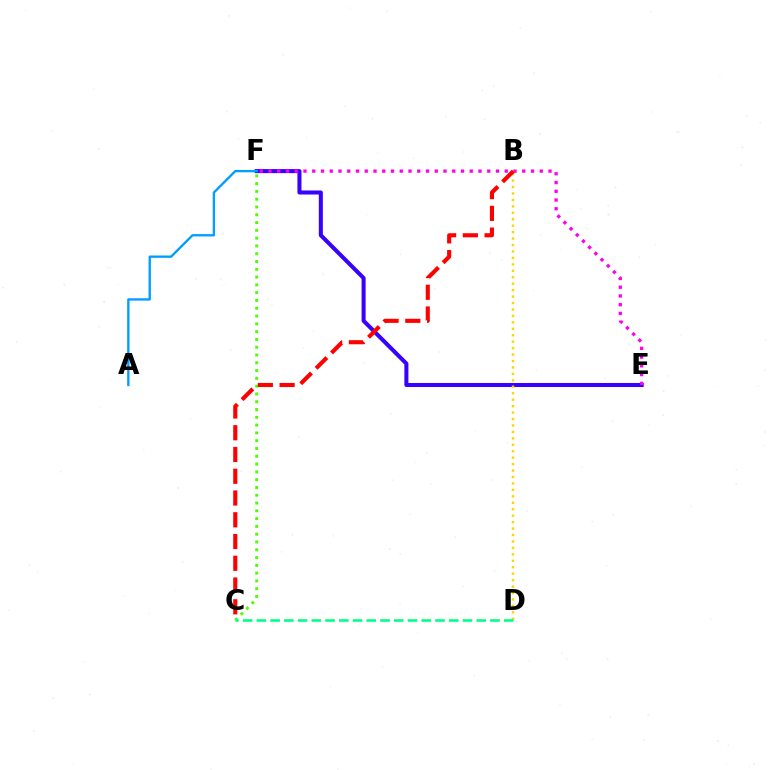{('C', 'F'): [{'color': '#4fff00', 'line_style': 'dotted', 'thickness': 2.12}], ('E', 'F'): [{'color': '#3700ff', 'line_style': 'solid', 'thickness': 2.91}, {'color': '#ff00ed', 'line_style': 'dotted', 'thickness': 2.38}], ('B', 'D'): [{'color': '#ffd500', 'line_style': 'dotted', 'thickness': 1.75}], ('B', 'C'): [{'color': '#ff0000', 'line_style': 'dashed', 'thickness': 2.96}], ('C', 'D'): [{'color': '#00ff86', 'line_style': 'dashed', 'thickness': 1.87}], ('A', 'F'): [{'color': '#009eff', 'line_style': 'solid', 'thickness': 1.69}]}